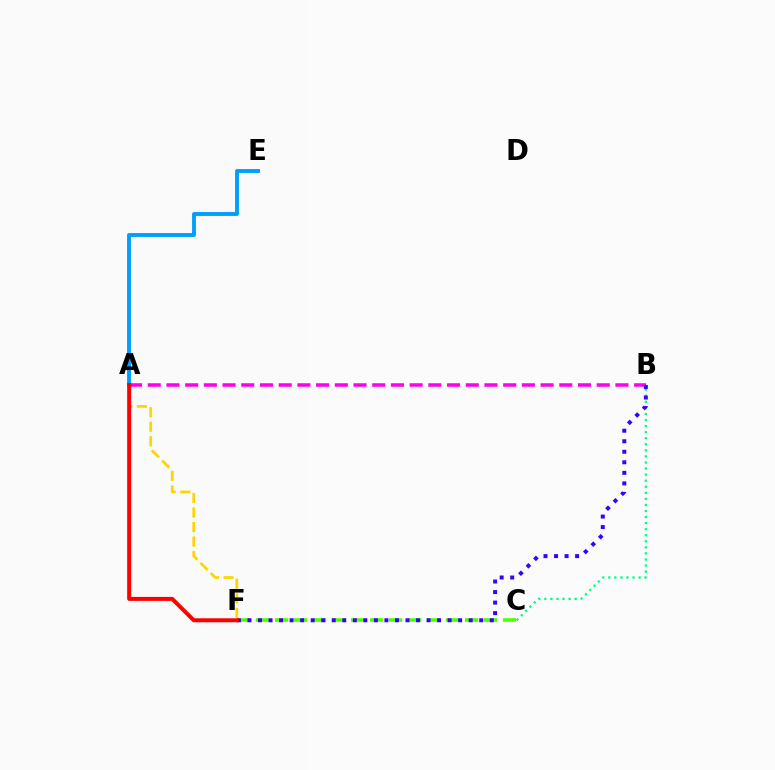{('B', 'C'): [{'color': '#00ff86', 'line_style': 'dotted', 'thickness': 1.65}], ('A', 'B'): [{'color': '#ff00ed', 'line_style': 'dashed', 'thickness': 2.54}], ('A', 'E'): [{'color': '#009eff', 'line_style': 'solid', 'thickness': 2.8}], ('C', 'F'): [{'color': '#4fff00', 'line_style': 'dashed', 'thickness': 2.58}], ('A', 'F'): [{'color': '#ffd500', 'line_style': 'dashed', 'thickness': 1.97}, {'color': '#ff0000', 'line_style': 'solid', 'thickness': 2.87}], ('B', 'F'): [{'color': '#3700ff', 'line_style': 'dotted', 'thickness': 2.86}]}